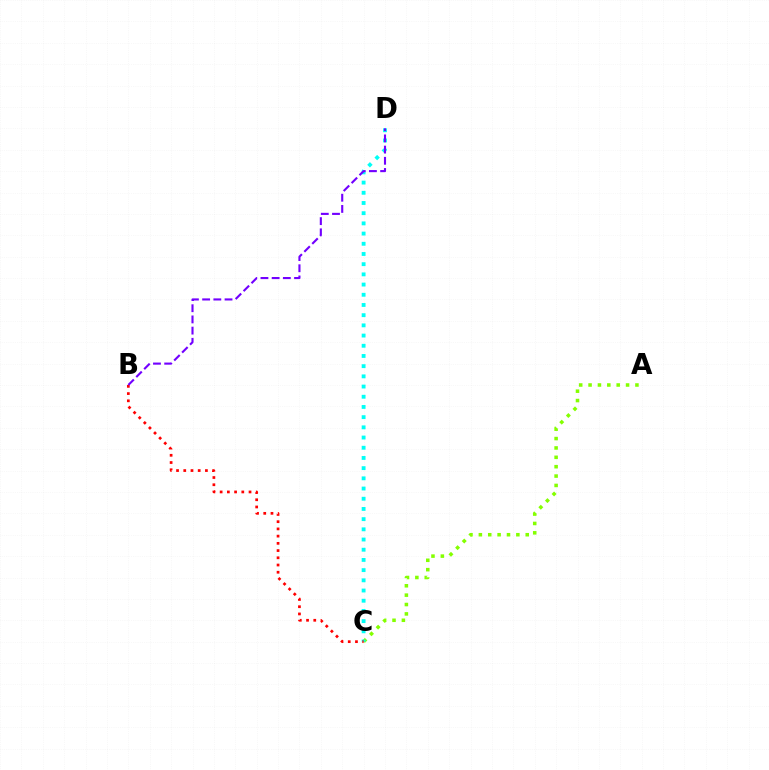{('A', 'C'): [{'color': '#84ff00', 'line_style': 'dotted', 'thickness': 2.55}], ('C', 'D'): [{'color': '#00fff6', 'line_style': 'dotted', 'thickness': 2.77}], ('B', 'C'): [{'color': '#ff0000', 'line_style': 'dotted', 'thickness': 1.96}], ('B', 'D'): [{'color': '#7200ff', 'line_style': 'dashed', 'thickness': 1.52}]}